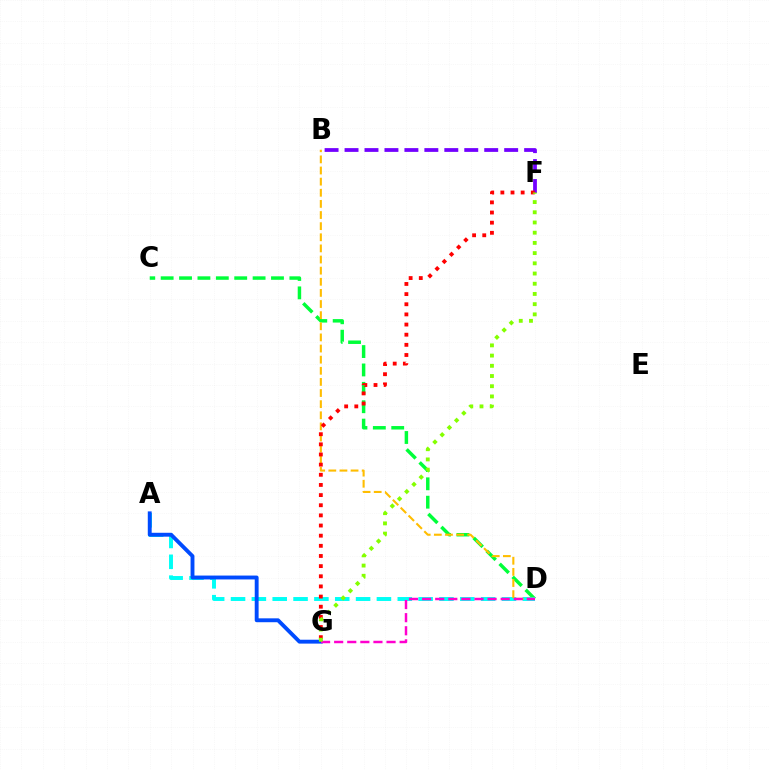{('C', 'D'): [{'color': '#00ff39', 'line_style': 'dashed', 'thickness': 2.5}], ('A', 'D'): [{'color': '#00fff6', 'line_style': 'dashed', 'thickness': 2.83}], ('B', 'F'): [{'color': '#7200ff', 'line_style': 'dashed', 'thickness': 2.71}], ('A', 'G'): [{'color': '#004bff', 'line_style': 'solid', 'thickness': 2.79}], ('B', 'D'): [{'color': '#ffbd00', 'line_style': 'dashed', 'thickness': 1.51}], ('D', 'G'): [{'color': '#ff00cf', 'line_style': 'dashed', 'thickness': 1.78}], ('F', 'G'): [{'color': '#ff0000', 'line_style': 'dotted', 'thickness': 2.76}, {'color': '#84ff00', 'line_style': 'dotted', 'thickness': 2.77}]}